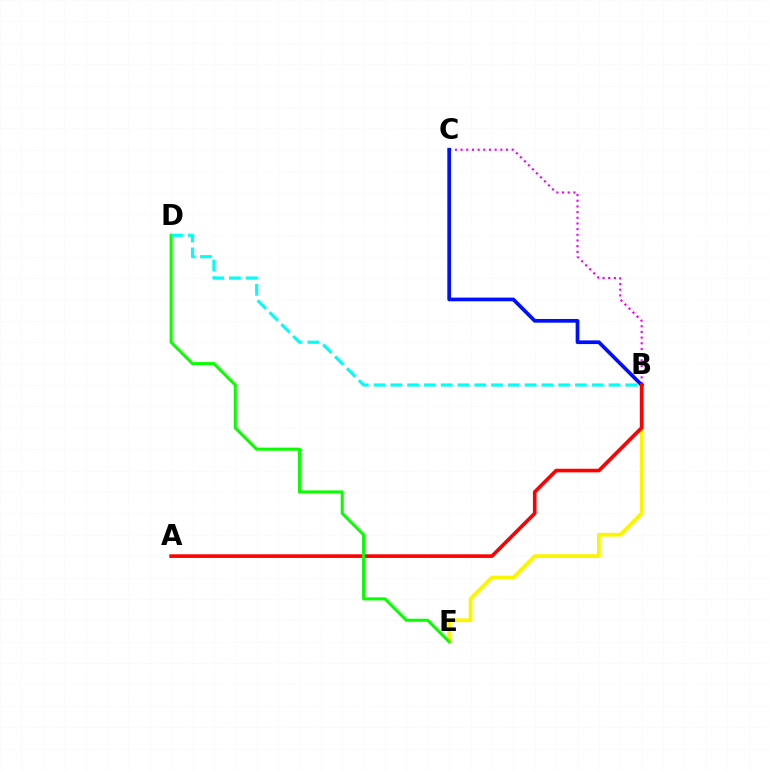{('B', 'C'): [{'color': '#ee00ff', 'line_style': 'dotted', 'thickness': 1.54}, {'color': '#0010ff', 'line_style': 'solid', 'thickness': 2.66}], ('B', 'E'): [{'color': '#fcf500', 'line_style': 'solid', 'thickness': 2.72}], ('A', 'B'): [{'color': '#ff0000', 'line_style': 'solid', 'thickness': 2.61}], ('D', 'E'): [{'color': '#08ff00', 'line_style': 'solid', 'thickness': 2.2}], ('B', 'D'): [{'color': '#00fff6', 'line_style': 'dashed', 'thickness': 2.28}]}